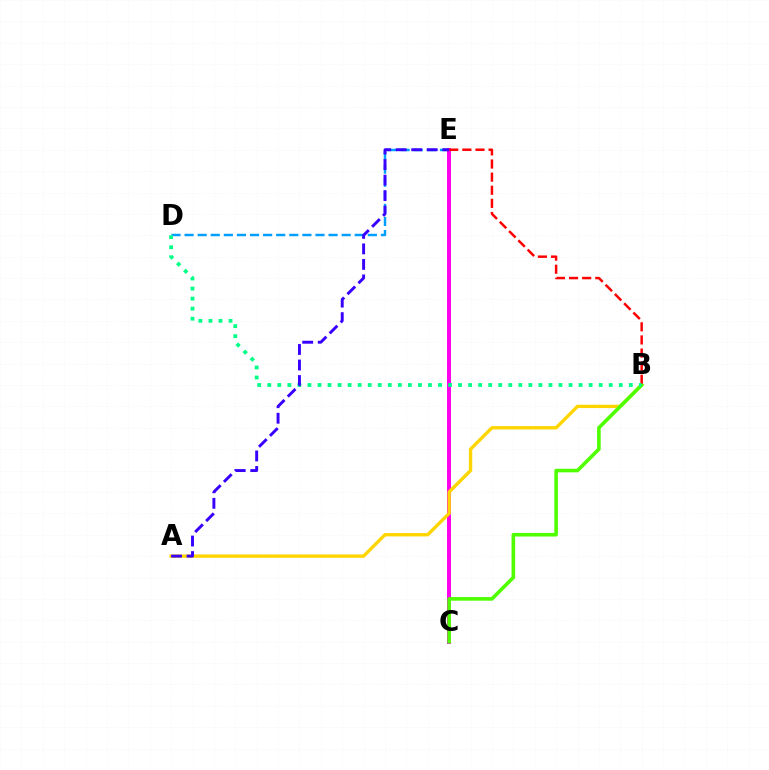{('D', 'E'): [{'color': '#009eff', 'line_style': 'dashed', 'thickness': 1.78}], ('C', 'E'): [{'color': '#ff00ed', 'line_style': 'solid', 'thickness': 2.86}], ('A', 'B'): [{'color': '#ffd500', 'line_style': 'solid', 'thickness': 2.4}], ('B', 'C'): [{'color': '#4fff00', 'line_style': 'solid', 'thickness': 2.59}], ('B', 'E'): [{'color': '#ff0000', 'line_style': 'dashed', 'thickness': 1.78}], ('B', 'D'): [{'color': '#00ff86', 'line_style': 'dotted', 'thickness': 2.73}], ('A', 'E'): [{'color': '#3700ff', 'line_style': 'dashed', 'thickness': 2.11}]}